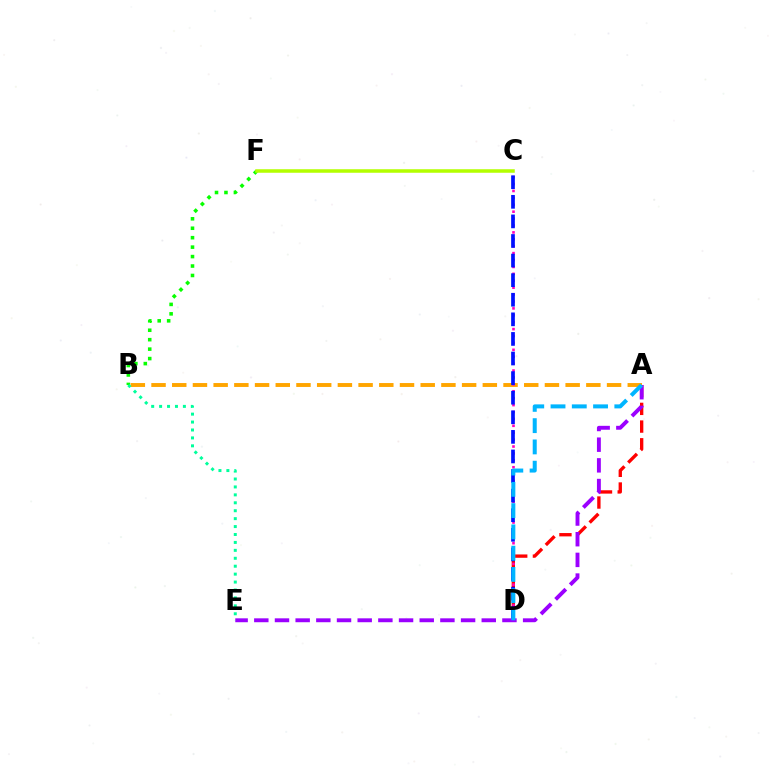{('B', 'F'): [{'color': '#08ff00', 'line_style': 'dotted', 'thickness': 2.57}], ('A', 'D'): [{'color': '#ff0000', 'line_style': 'dashed', 'thickness': 2.4}, {'color': '#00b5ff', 'line_style': 'dashed', 'thickness': 2.89}], ('A', 'B'): [{'color': '#ffa500', 'line_style': 'dashed', 'thickness': 2.81}], ('C', 'D'): [{'color': '#ff00bd', 'line_style': 'dotted', 'thickness': 1.88}, {'color': '#0010ff', 'line_style': 'dashed', 'thickness': 2.66}], ('C', 'F'): [{'color': '#b3ff00', 'line_style': 'solid', 'thickness': 2.54}], ('A', 'E'): [{'color': '#9b00ff', 'line_style': 'dashed', 'thickness': 2.81}], ('B', 'E'): [{'color': '#00ff9d', 'line_style': 'dotted', 'thickness': 2.15}]}